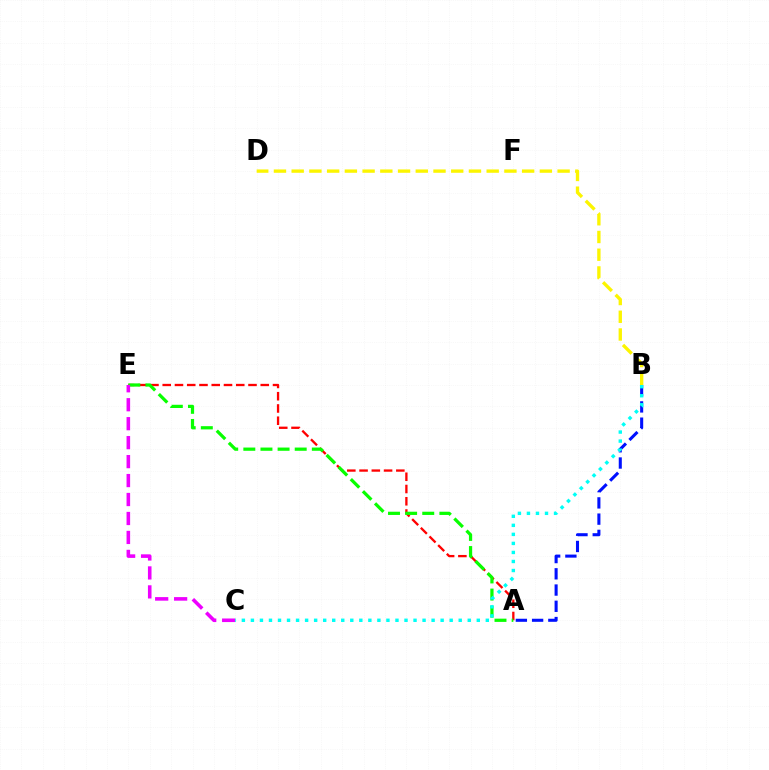{('A', 'E'): [{'color': '#ff0000', 'line_style': 'dashed', 'thickness': 1.66}, {'color': '#08ff00', 'line_style': 'dashed', 'thickness': 2.33}], ('B', 'D'): [{'color': '#fcf500', 'line_style': 'dashed', 'thickness': 2.41}], ('C', 'E'): [{'color': '#ee00ff', 'line_style': 'dashed', 'thickness': 2.58}], ('A', 'B'): [{'color': '#0010ff', 'line_style': 'dashed', 'thickness': 2.21}], ('B', 'C'): [{'color': '#00fff6', 'line_style': 'dotted', 'thickness': 2.45}]}